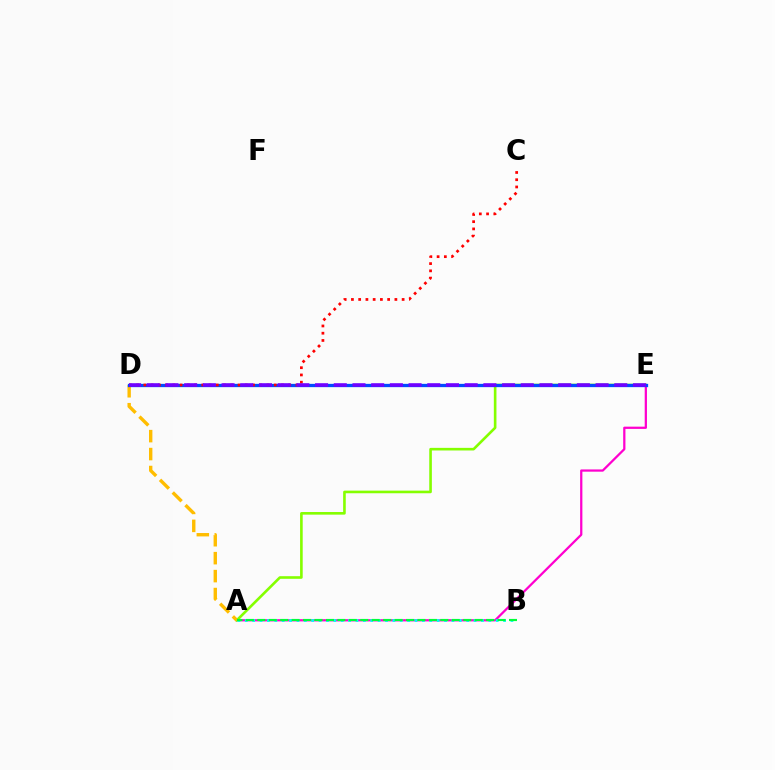{('A', 'E'): [{'color': '#ff00cf', 'line_style': 'solid', 'thickness': 1.62}, {'color': '#84ff00', 'line_style': 'solid', 'thickness': 1.88}], ('A', 'D'): [{'color': '#ffbd00', 'line_style': 'dashed', 'thickness': 2.44}], ('D', 'E'): [{'color': '#004bff', 'line_style': 'solid', 'thickness': 2.37}, {'color': '#7200ff', 'line_style': 'dashed', 'thickness': 2.54}], ('C', 'D'): [{'color': '#ff0000', 'line_style': 'dotted', 'thickness': 1.97}], ('A', 'B'): [{'color': '#00fff6', 'line_style': 'dotted', 'thickness': 2.01}, {'color': '#00ff39', 'line_style': 'dashed', 'thickness': 1.55}]}